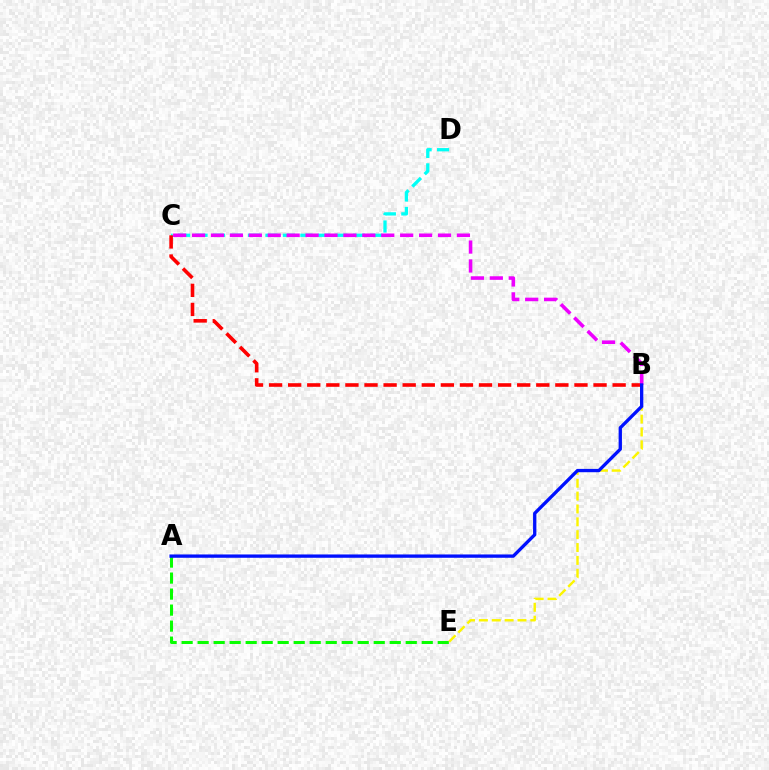{('C', 'D'): [{'color': '#00fff6', 'line_style': 'dashed', 'thickness': 2.37}], ('A', 'E'): [{'color': '#08ff00', 'line_style': 'dashed', 'thickness': 2.17}], ('B', 'E'): [{'color': '#fcf500', 'line_style': 'dashed', 'thickness': 1.75}], ('B', 'C'): [{'color': '#ff0000', 'line_style': 'dashed', 'thickness': 2.59}, {'color': '#ee00ff', 'line_style': 'dashed', 'thickness': 2.57}], ('A', 'B'): [{'color': '#0010ff', 'line_style': 'solid', 'thickness': 2.39}]}